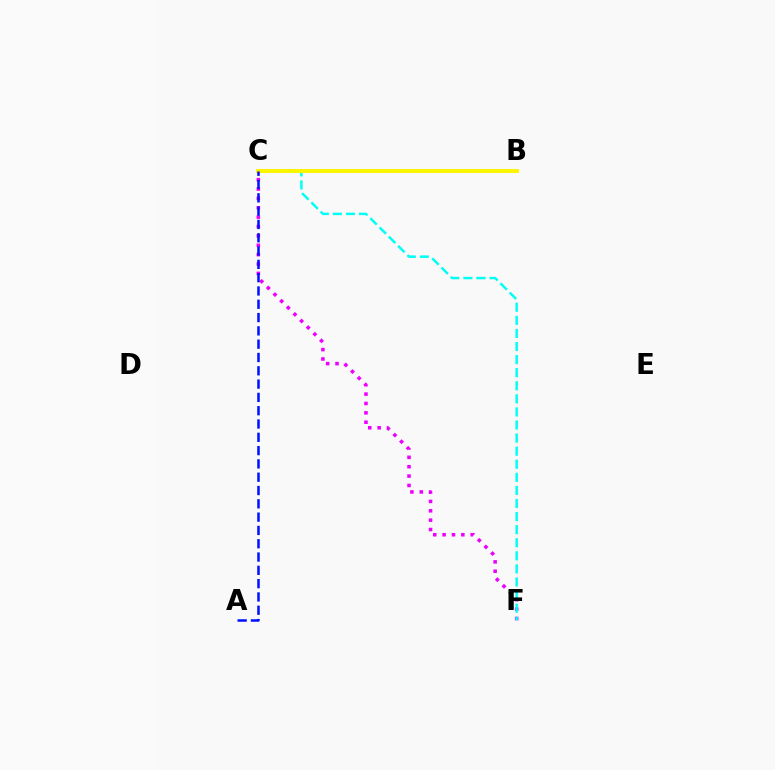{('C', 'F'): [{'color': '#ee00ff', 'line_style': 'dotted', 'thickness': 2.55}, {'color': '#00fff6', 'line_style': 'dashed', 'thickness': 1.78}], ('B', 'C'): [{'color': '#ff0000', 'line_style': 'dotted', 'thickness': 1.77}, {'color': '#08ff00', 'line_style': 'solid', 'thickness': 1.61}, {'color': '#fcf500', 'line_style': 'solid', 'thickness': 2.86}], ('A', 'C'): [{'color': '#0010ff', 'line_style': 'dashed', 'thickness': 1.81}]}